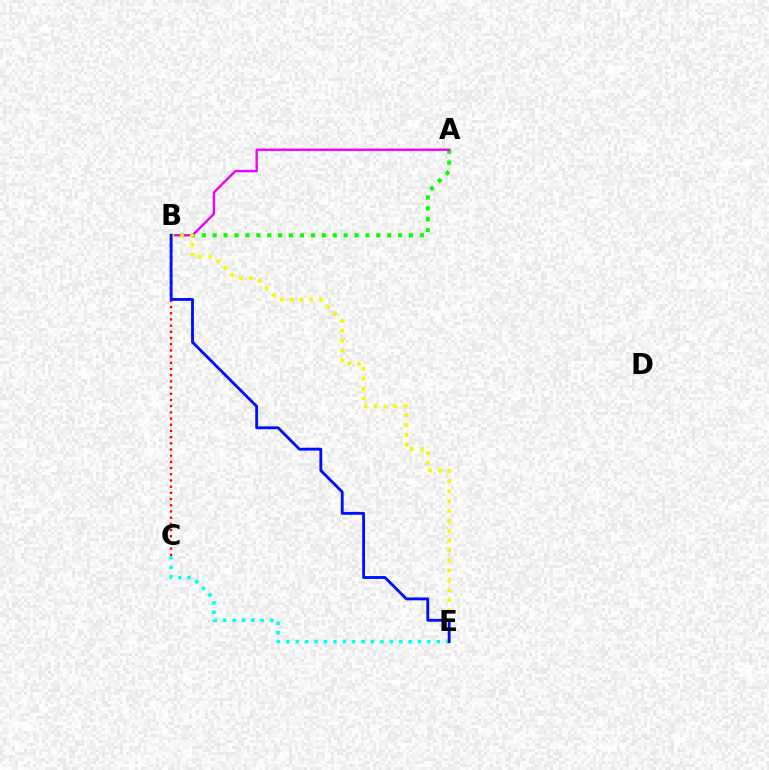{('A', 'B'): [{'color': '#08ff00', 'line_style': 'dotted', 'thickness': 2.96}, {'color': '#ee00ff', 'line_style': 'solid', 'thickness': 1.72}], ('C', 'E'): [{'color': '#00fff6', 'line_style': 'dotted', 'thickness': 2.55}], ('B', 'C'): [{'color': '#ff0000', 'line_style': 'dotted', 'thickness': 1.68}], ('B', 'E'): [{'color': '#fcf500', 'line_style': 'dotted', 'thickness': 2.69}, {'color': '#0010ff', 'line_style': 'solid', 'thickness': 2.06}]}